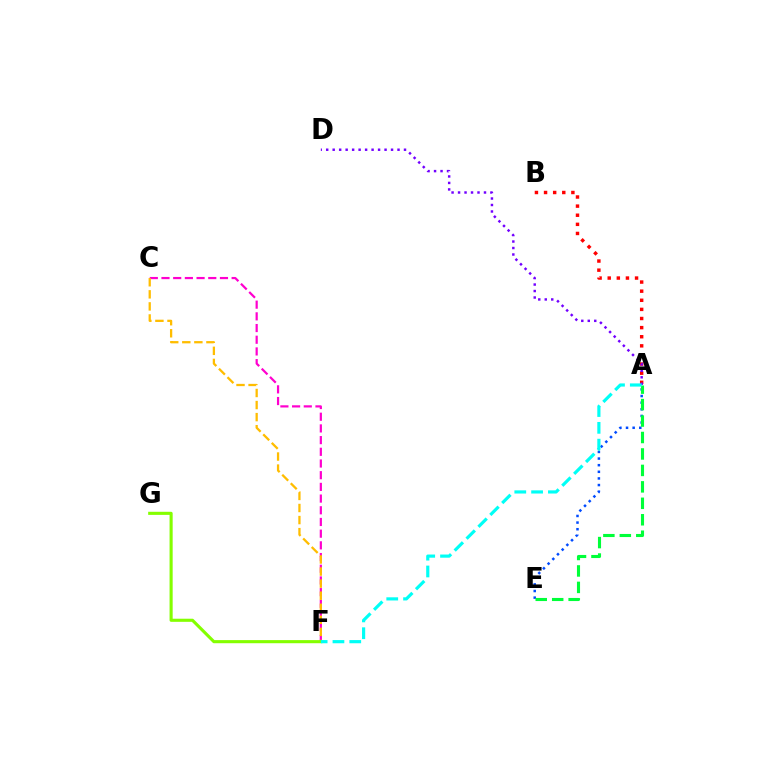{('C', 'F'): [{'color': '#ff00cf', 'line_style': 'dashed', 'thickness': 1.59}, {'color': '#ffbd00', 'line_style': 'dashed', 'thickness': 1.64}], ('A', 'B'): [{'color': '#ff0000', 'line_style': 'dotted', 'thickness': 2.48}], ('A', 'D'): [{'color': '#7200ff', 'line_style': 'dotted', 'thickness': 1.76}], ('A', 'E'): [{'color': '#004bff', 'line_style': 'dotted', 'thickness': 1.8}, {'color': '#00ff39', 'line_style': 'dashed', 'thickness': 2.24}], ('F', 'G'): [{'color': '#84ff00', 'line_style': 'solid', 'thickness': 2.24}], ('A', 'F'): [{'color': '#00fff6', 'line_style': 'dashed', 'thickness': 2.28}]}